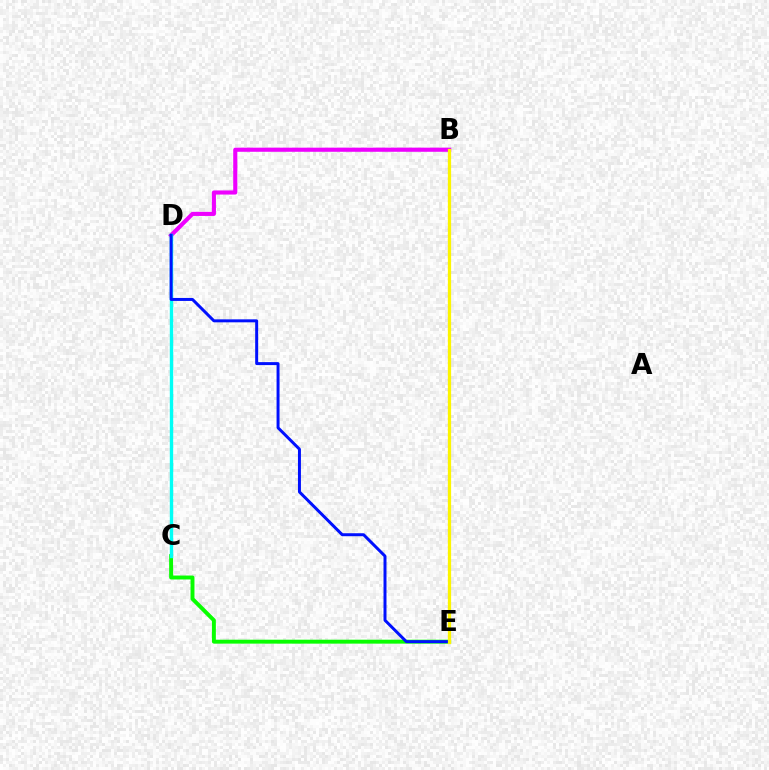{('B', 'D'): [{'color': '#ee00ff', 'line_style': 'solid', 'thickness': 2.96}], ('C', 'E'): [{'color': '#08ff00', 'line_style': 'solid', 'thickness': 2.83}], ('C', 'D'): [{'color': '#00fff6', 'line_style': 'solid', 'thickness': 2.43}], ('B', 'E'): [{'color': '#ff0000', 'line_style': 'dotted', 'thickness': 1.52}, {'color': '#fcf500', 'line_style': 'solid', 'thickness': 2.32}], ('D', 'E'): [{'color': '#0010ff', 'line_style': 'solid', 'thickness': 2.14}]}